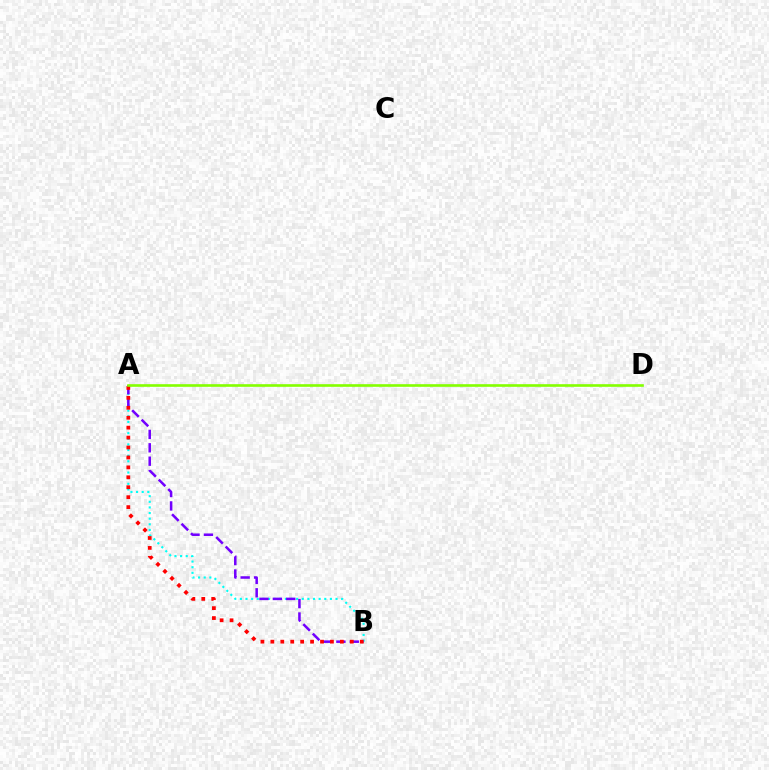{('A', 'B'): [{'color': '#00fff6', 'line_style': 'dotted', 'thickness': 1.53}, {'color': '#7200ff', 'line_style': 'dashed', 'thickness': 1.82}, {'color': '#ff0000', 'line_style': 'dotted', 'thickness': 2.7}], ('A', 'D'): [{'color': '#84ff00', 'line_style': 'solid', 'thickness': 1.89}]}